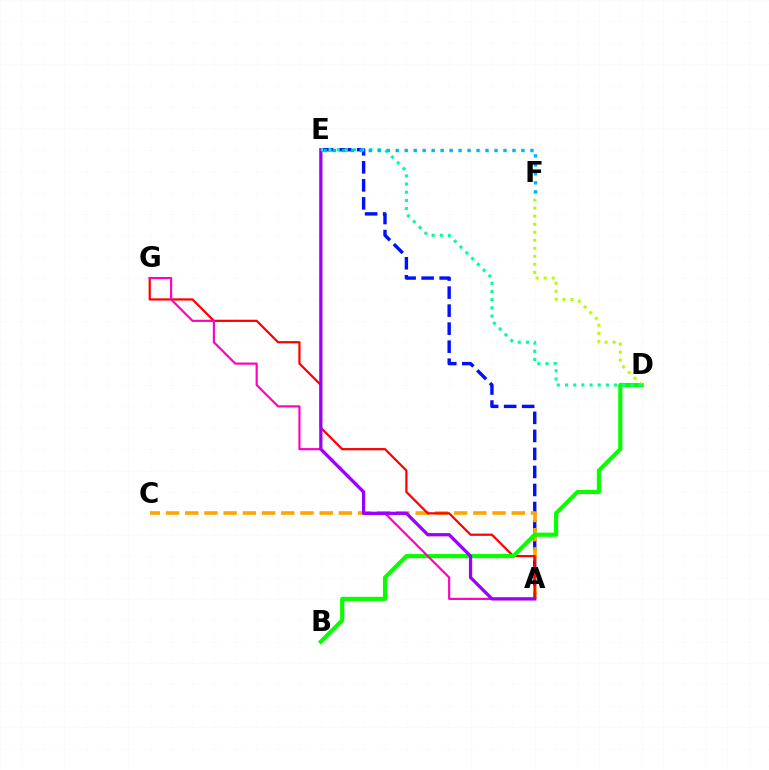{('A', 'E'): [{'color': '#0010ff', 'line_style': 'dashed', 'thickness': 2.45}, {'color': '#9b00ff', 'line_style': 'solid', 'thickness': 2.36}], ('A', 'C'): [{'color': '#ffa500', 'line_style': 'dashed', 'thickness': 2.61}], ('A', 'G'): [{'color': '#ff0000', 'line_style': 'solid', 'thickness': 1.6}, {'color': '#ff00bd', 'line_style': 'solid', 'thickness': 1.55}], ('B', 'D'): [{'color': '#08ff00', 'line_style': 'solid', 'thickness': 2.99}], ('D', 'F'): [{'color': '#b3ff00', 'line_style': 'dotted', 'thickness': 2.18}], ('D', 'E'): [{'color': '#00ff9d', 'line_style': 'dotted', 'thickness': 2.22}], ('E', 'F'): [{'color': '#00b5ff', 'line_style': 'dotted', 'thickness': 2.44}]}